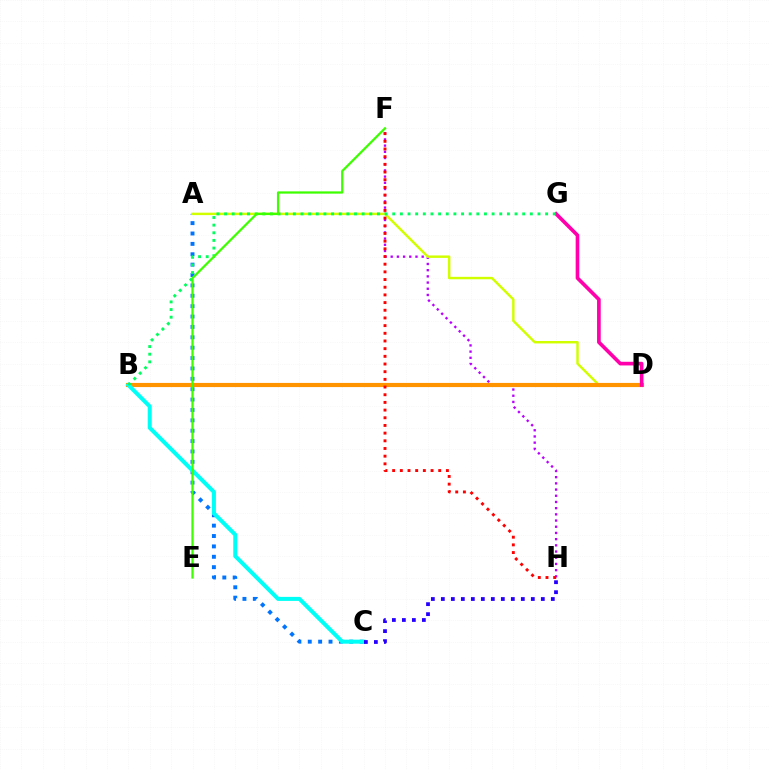{('A', 'C'): [{'color': '#0074ff', 'line_style': 'dotted', 'thickness': 2.82}], ('F', 'H'): [{'color': '#b900ff', 'line_style': 'dotted', 'thickness': 1.68}, {'color': '#ff0000', 'line_style': 'dotted', 'thickness': 2.09}], ('A', 'D'): [{'color': '#d1ff00', 'line_style': 'solid', 'thickness': 1.76}], ('B', 'D'): [{'color': '#ff9400', 'line_style': 'solid', 'thickness': 2.98}], ('B', 'C'): [{'color': '#00fff6', 'line_style': 'solid', 'thickness': 2.9}], ('D', 'G'): [{'color': '#ff00ac', 'line_style': 'solid', 'thickness': 2.63}], ('B', 'G'): [{'color': '#00ff5c', 'line_style': 'dotted', 'thickness': 2.08}], ('C', 'H'): [{'color': '#2500ff', 'line_style': 'dotted', 'thickness': 2.72}], ('E', 'F'): [{'color': '#3dff00', 'line_style': 'solid', 'thickness': 1.62}]}